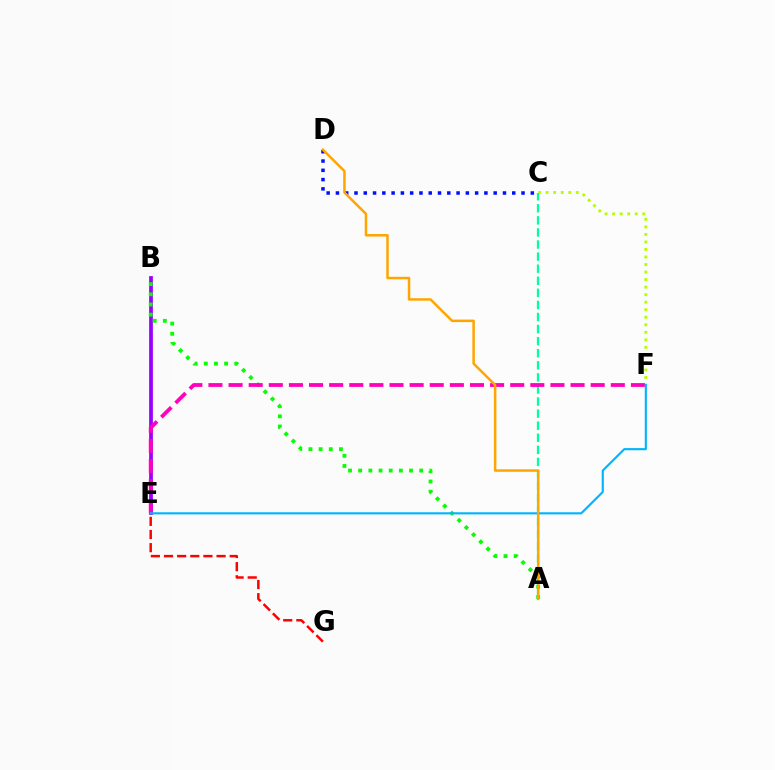{('C', 'D'): [{'color': '#0010ff', 'line_style': 'dotted', 'thickness': 2.52}], ('C', 'F'): [{'color': '#b3ff00', 'line_style': 'dotted', 'thickness': 2.05}], ('B', 'E'): [{'color': '#9b00ff', 'line_style': 'solid', 'thickness': 2.7}], ('A', 'C'): [{'color': '#00ff9d', 'line_style': 'dashed', 'thickness': 1.64}], ('A', 'B'): [{'color': '#08ff00', 'line_style': 'dotted', 'thickness': 2.76}], ('E', 'F'): [{'color': '#ff00bd', 'line_style': 'dashed', 'thickness': 2.73}, {'color': '#00b5ff', 'line_style': 'solid', 'thickness': 1.54}], ('E', 'G'): [{'color': '#ff0000', 'line_style': 'dashed', 'thickness': 1.79}], ('A', 'D'): [{'color': '#ffa500', 'line_style': 'solid', 'thickness': 1.8}]}